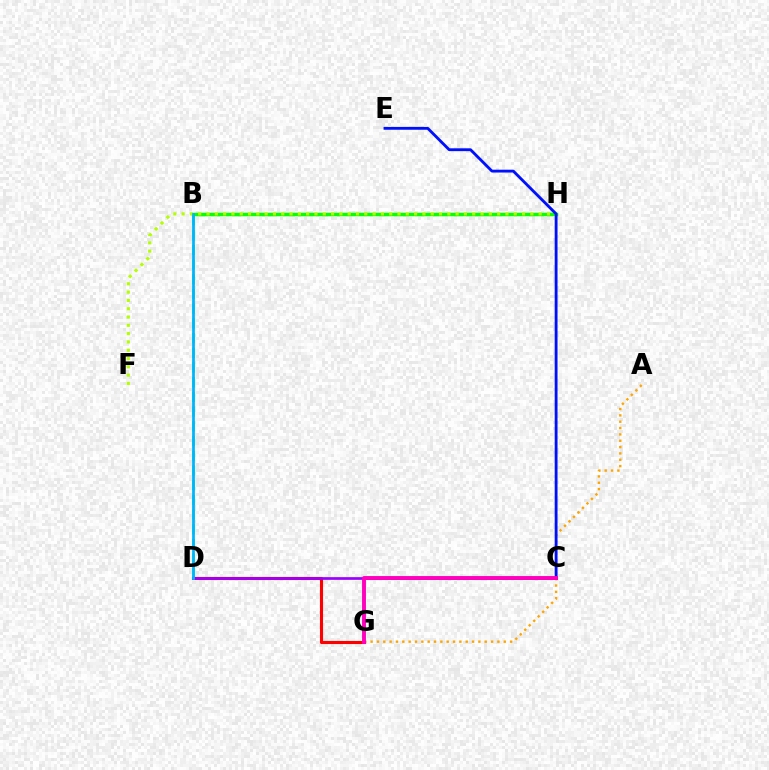{('A', 'G'): [{'color': '#ffa500', 'line_style': 'dotted', 'thickness': 1.72}], ('B', 'D'): [{'color': '#00ff9d', 'line_style': 'dashed', 'thickness': 2.0}, {'color': '#00b5ff', 'line_style': 'solid', 'thickness': 1.97}], ('B', 'H'): [{'color': '#08ff00', 'line_style': 'solid', 'thickness': 2.51}], ('F', 'H'): [{'color': '#b3ff00', 'line_style': 'dotted', 'thickness': 2.26}], ('C', 'E'): [{'color': '#0010ff', 'line_style': 'solid', 'thickness': 2.05}], ('D', 'G'): [{'color': '#ff0000', 'line_style': 'solid', 'thickness': 2.23}], ('C', 'D'): [{'color': '#9b00ff', 'line_style': 'solid', 'thickness': 1.95}], ('C', 'G'): [{'color': '#ff00bd', 'line_style': 'solid', 'thickness': 2.8}]}